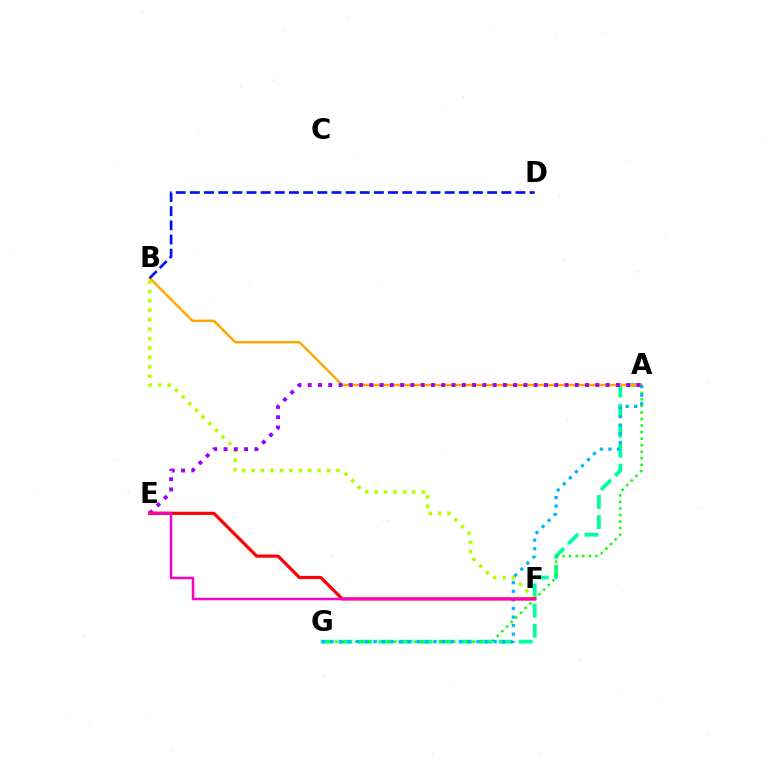{('A', 'G'): [{'color': '#00ff9d', 'line_style': 'dashed', 'thickness': 2.72}, {'color': '#08ff00', 'line_style': 'dotted', 'thickness': 1.78}, {'color': '#00b5ff', 'line_style': 'dotted', 'thickness': 2.33}], ('A', 'B'): [{'color': '#ffa500', 'line_style': 'solid', 'thickness': 1.75}], ('B', 'F'): [{'color': '#b3ff00', 'line_style': 'dotted', 'thickness': 2.56}], ('B', 'D'): [{'color': '#0010ff', 'line_style': 'dashed', 'thickness': 1.92}], ('A', 'E'): [{'color': '#9b00ff', 'line_style': 'dotted', 'thickness': 2.79}], ('E', 'F'): [{'color': '#ff0000', 'line_style': 'solid', 'thickness': 2.31}, {'color': '#ff00bd', 'line_style': 'solid', 'thickness': 1.8}]}